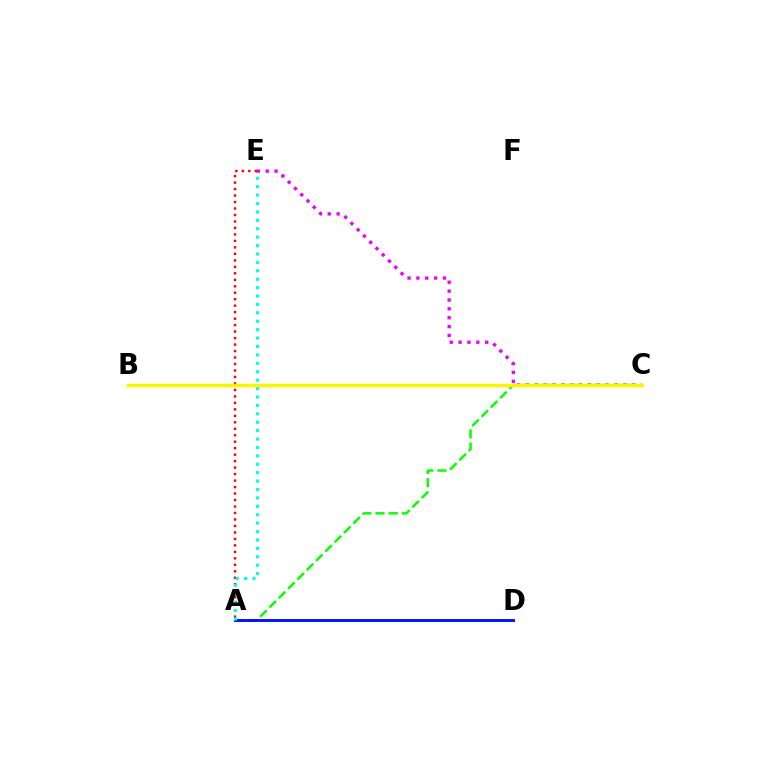{('C', 'E'): [{'color': '#ee00ff', 'line_style': 'dotted', 'thickness': 2.41}], ('A', 'C'): [{'color': '#08ff00', 'line_style': 'dashed', 'thickness': 1.79}], ('A', 'E'): [{'color': '#ff0000', 'line_style': 'dotted', 'thickness': 1.76}, {'color': '#00fff6', 'line_style': 'dotted', 'thickness': 2.29}], ('A', 'D'): [{'color': '#0010ff', 'line_style': 'solid', 'thickness': 2.09}], ('B', 'C'): [{'color': '#fcf500', 'line_style': 'solid', 'thickness': 2.5}]}